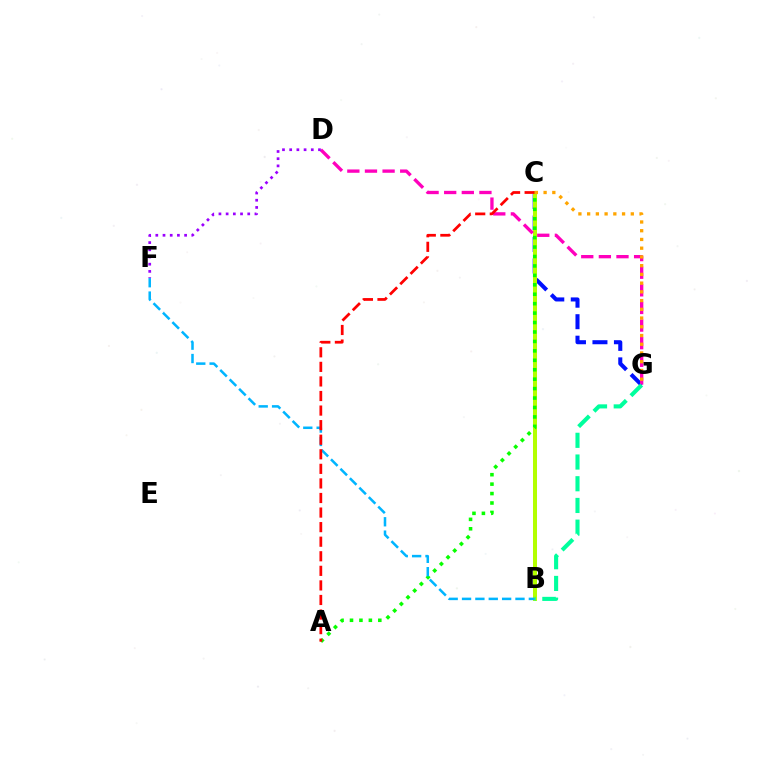{('C', 'G'): [{'color': '#0010ff', 'line_style': 'dashed', 'thickness': 2.92}, {'color': '#ffa500', 'line_style': 'dotted', 'thickness': 2.37}], ('B', 'C'): [{'color': '#b3ff00', 'line_style': 'solid', 'thickness': 2.89}], ('A', 'C'): [{'color': '#08ff00', 'line_style': 'dotted', 'thickness': 2.56}, {'color': '#ff0000', 'line_style': 'dashed', 'thickness': 1.98}], ('B', 'F'): [{'color': '#00b5ff', 'line_style': 'dashed', 'thickness': 1.82}], ('D', 'G'): [{'color': '#ff00bd', 'line_style': 'dashed', 'thickness': 2.39}], ('D', 'F'): [{'color': '#9b00ff', 'line_style': 'dotted', 'thickness': 1.96}], ('B', 'G'): [{'color': '#00ff9d', 'line_style': 'dashed', 'thickness': 2.95}]}